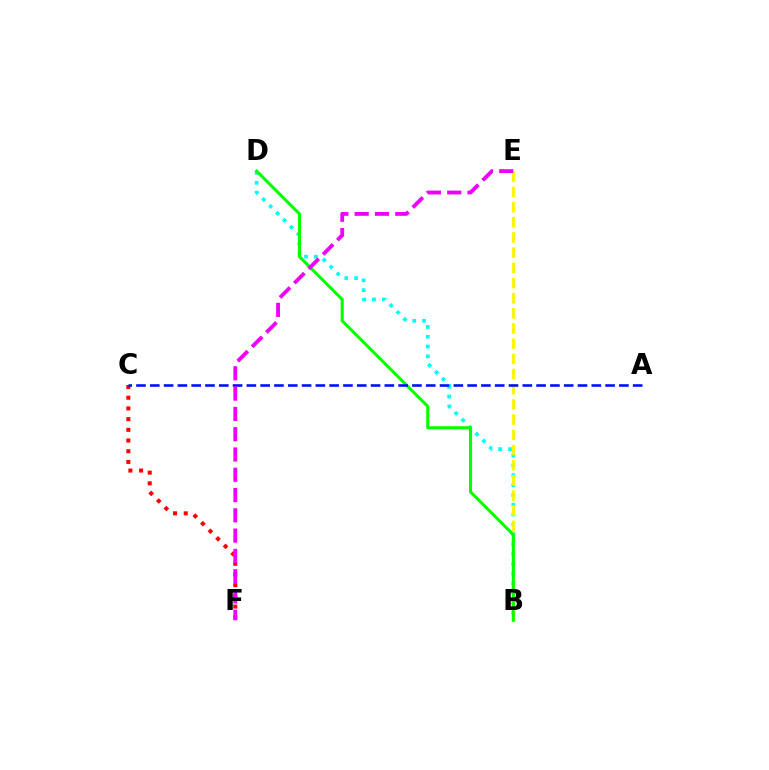{('B', 'D'): [{'color': '#00fff6', 'line_style': 'dotted', 'thickness': 2.67}, {'color': '#08ff00', 'line_style': 'solid', 'thickness': 2.23}], ('B', 'E'): [{'color': '#fcf500', 'line_style': 'dashed', 'thickness': 2.06}], ('C', 'F'): [{'color': '#ff0000', 'line_style': 'dotted', 'thickness': 2.91}], ('A', 'C'): [{'color': '#0010ff', 'line_style': 'dashed', 'thickness': 1.87}], ('E', 'F'): [{'color': '#ee00ff', 'line_style': 'dashed', 'thickness': 2.76}]}